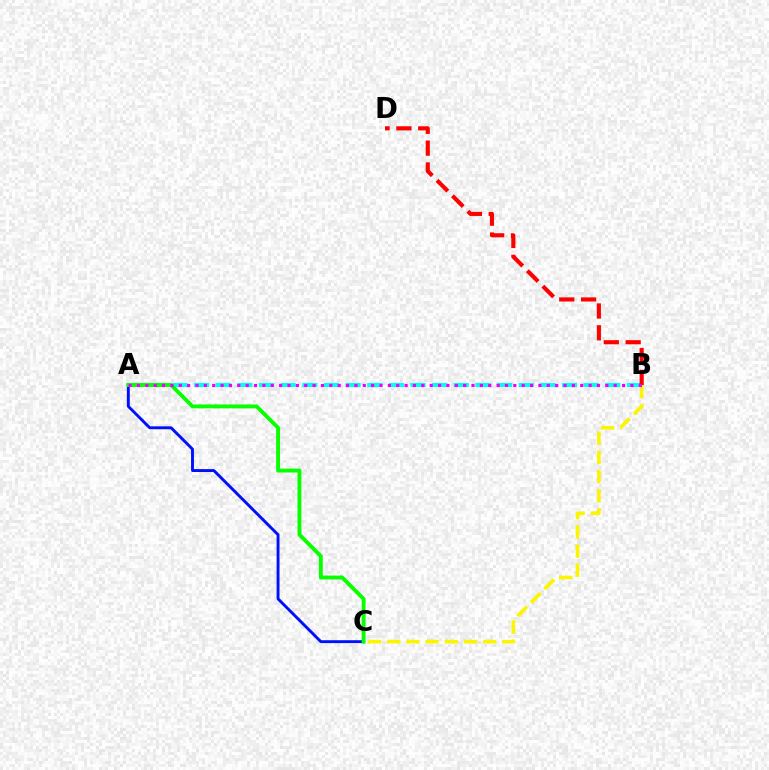{('B', 'C'): [{'color': '#fcf500', 'line_style': 'dashed', 'thickness': 2.61}], ('A', 'B'): [{'color': '#00fff6', 'line_style': 'dashed', 'thickness': 2.94}, {'color': '#ee00ff', 'line_style': 'dotted', 'thickness': 2.27}], ('A', 'C'): [{'color': '#0010ff', 'line_style': 'solid', 'thickness': 2.09}, {'color': '#08ff00', 'line_style': 'solid', 'thickness': 2.78}], ('B', 'D'): [{'color': '#ff0000', 'line_style': 'dashed', 'thickness': 2.97}]}